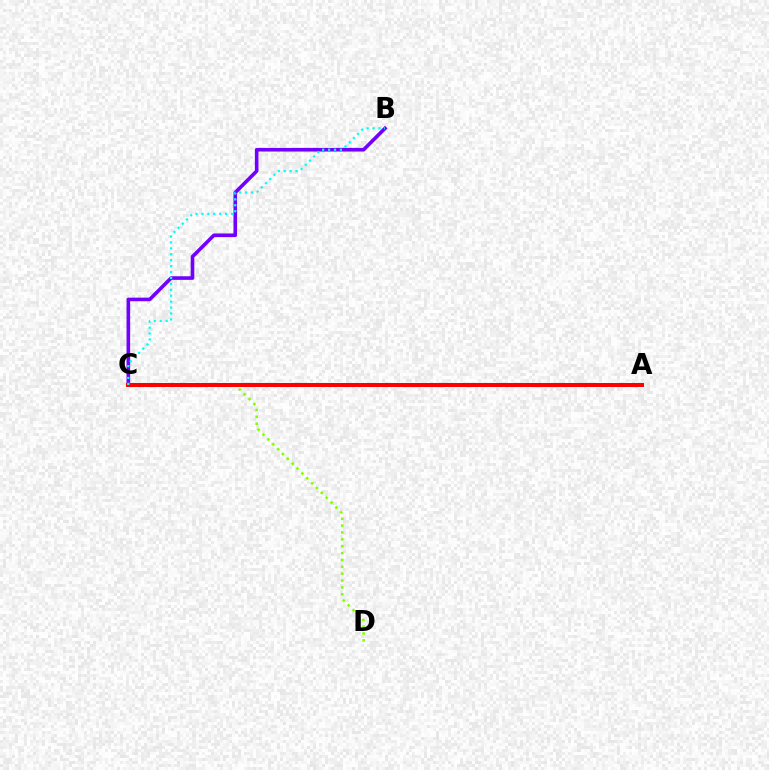{('B', 'C'): [{'color': '#7200ff', 'line_style': 'solid', 'thickness': 2.6}, {'color': '#00fff6', 'line_style': 'dotted', 'thickness': 1.61}], ('C', 'D'): [{'color': '#84ff00', 'line_style': 'dotted', 'thickness': 1.87}], ('A', 'C'): [{'color': '#ff0000', 'line_style': 'solid', 'thickness': 2.9}]}